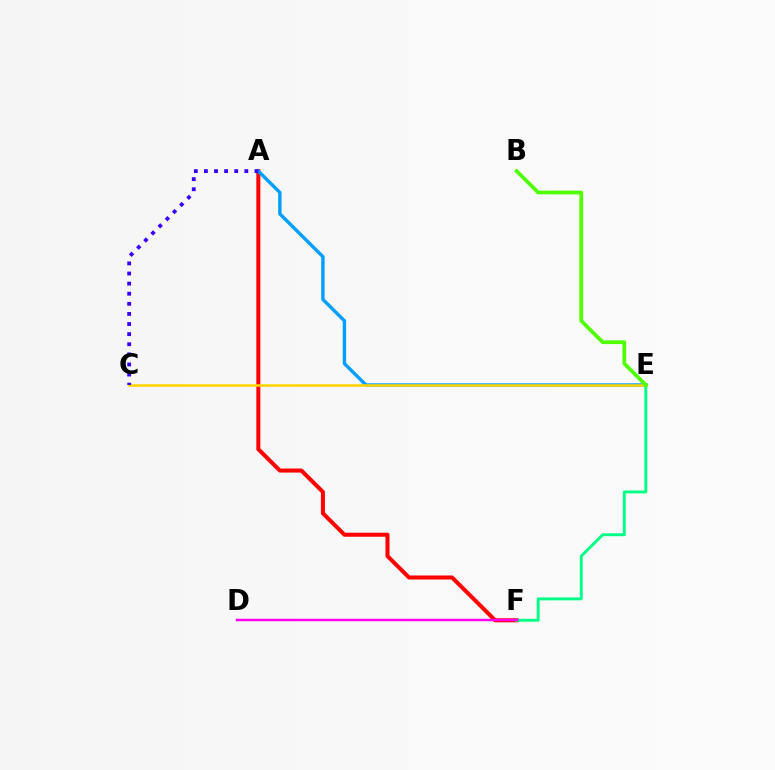{('A', 'F'): [{'color': '#ff0000', 'line_style': 'solid', 'thickness': 2.9}], ('A', 'E'): [{'color': '#009eff', 'line_style': 'solid', 'thickness': 2.45}], ('C', 'E'): [{'color': '#ffd500', 'line_style': 'solid', 'thickness': 1.84}], ('A', 'C'): [{'color': '#3700ff', 'line_style': 'dotted', 'thickness': 2.74}], ('E', 'F'): [{'color': '#00ff86', 'line_style': 'solid', 'thickness': 2.1}], ('B', 'E'): [{'color': '#4fff00', 'line_style': 'solid', 'thickness': 2.7}], ('D', 'F'): [{'color': '#ff00ed', 'line_style': 'solid', 'thickness': 1.78}]}